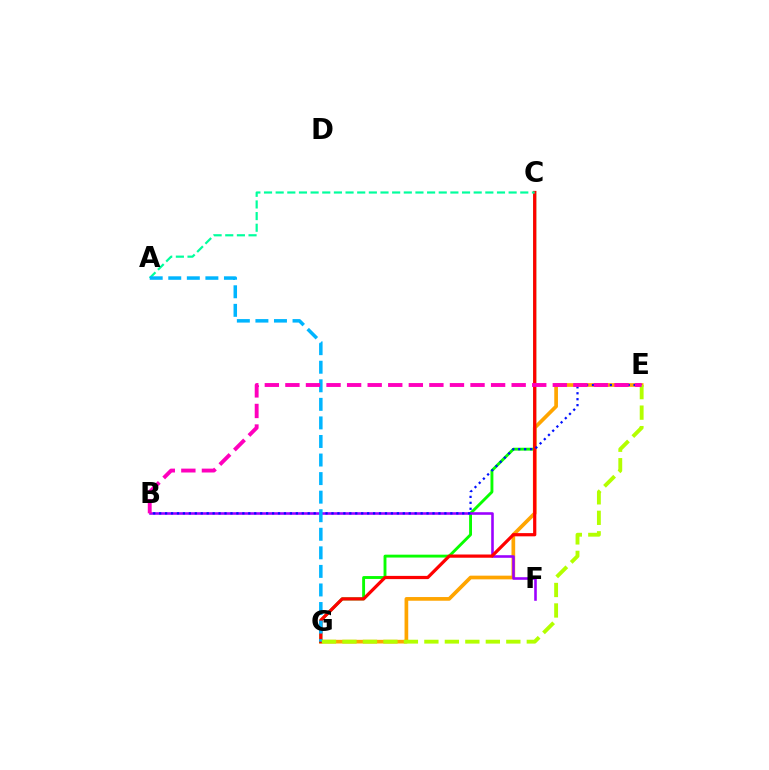{('E', 'G'): [{'color': '#ffa500', 'line_style': 'solid', 'thickness': 2.66}, {'color': '#b3ff00', 'line_style': 'dashed', 'thickness': 2.78}], ('C', 'G'): [{'color': '#08ff00', 'line_style': 'solid', 'thickness': 2.07}, {'color': '#ff0000', 'line_style': 'solid', 'thickness': 2.32}], ('B', 'F'): [{'color': '#9b00ff', 'line_style': 'solid', 'thickness': 1.86}], ('A', 'C'): [{'color': '#00ff9d', 'line_style': 'dashed', 'thickness': 1.58}], ('B', 'E'): [{'color': '#0010ff', 'line_style': 'dotted', 'thickness': 1.61}, {'color': '#ff00bd', 'line_style': 'dashed', 'thickness': 2.79}], ('A', 'G'): [{'color': '#00b5ff', 'line_style': 'dashed', 'thickness': 2.52}]}